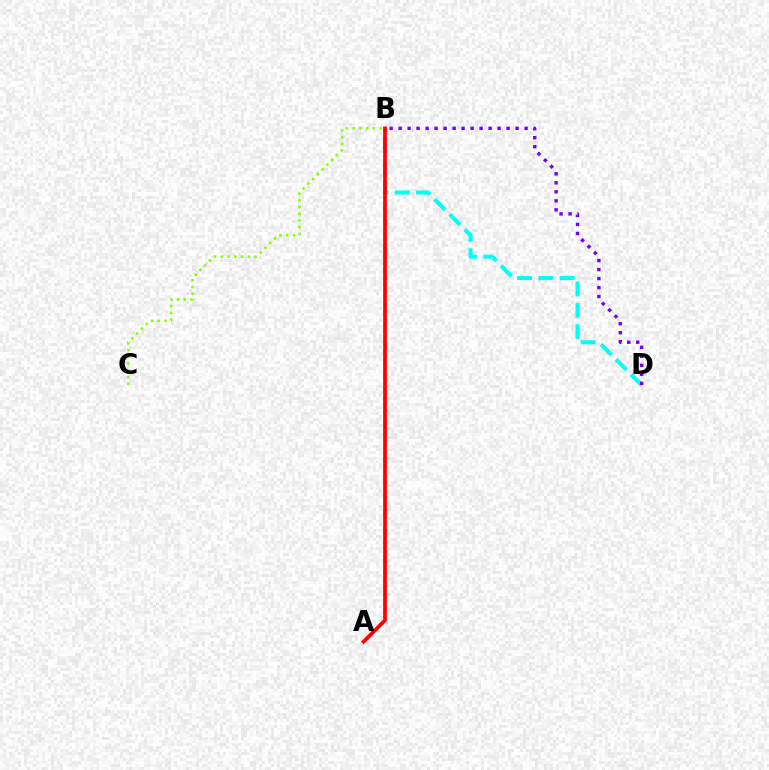{('B', 'D'): [{'color': '#00fff6', 'line_style': 'dashed', 'thickness': 2.89}, {'color': '#7200ff', 'line_style': 'dotted', 'thickness': 2.44}], ('A', 'B'): [{'color': '#ff0000', 'line_style': 'solid', 'thickness': 2.68}], ('B', 'C'): [{'color': '#84ff00', 'line_style': 'dotted', 'thickness': 1.83}]}